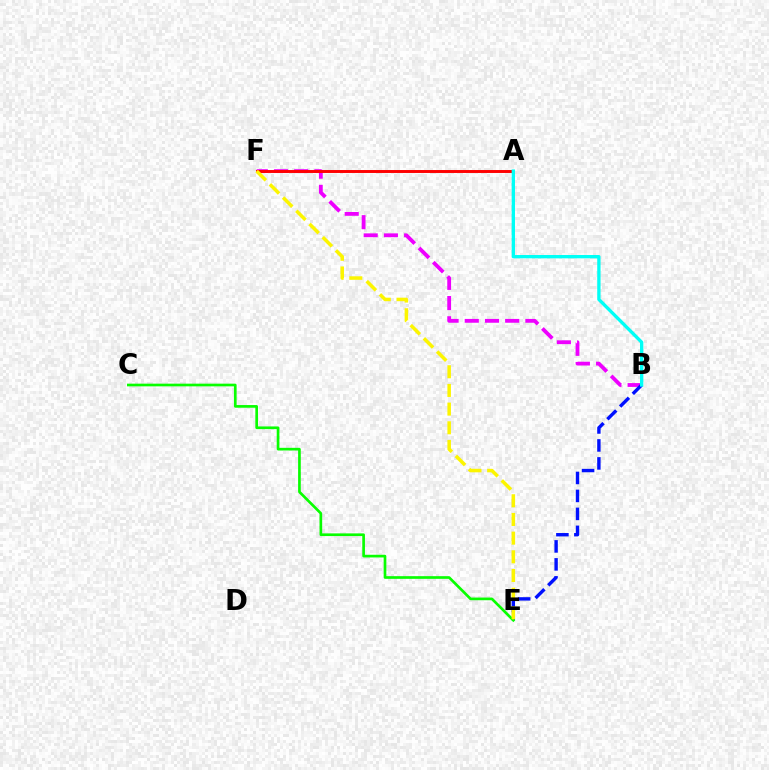{('B', 'F'): [{'color': '#ee00ff', 'line_style': 'dashed', 'thickness': 2.74}], ('A', 'F'): [{'color': '#ff0000', 'line_style': 'solid', 'thickness': 2.11}], ('B', 'E'): [{'color': '#0010ff', 'line_style': 'dashed', 'thickness': 2.44}], ('C', 'E'): [{'color': '#08ff00', 'line_style': 'solid', 'thickness': 1.93}], ('A', 'B'): [{'color': '#00fff6', 'line_style': 'solid', 'thickness': 2.4}], ('E', 'F'): [{'color': '#fcf500', 'line_style': 'dashed', 'thickness': 2.54}]}